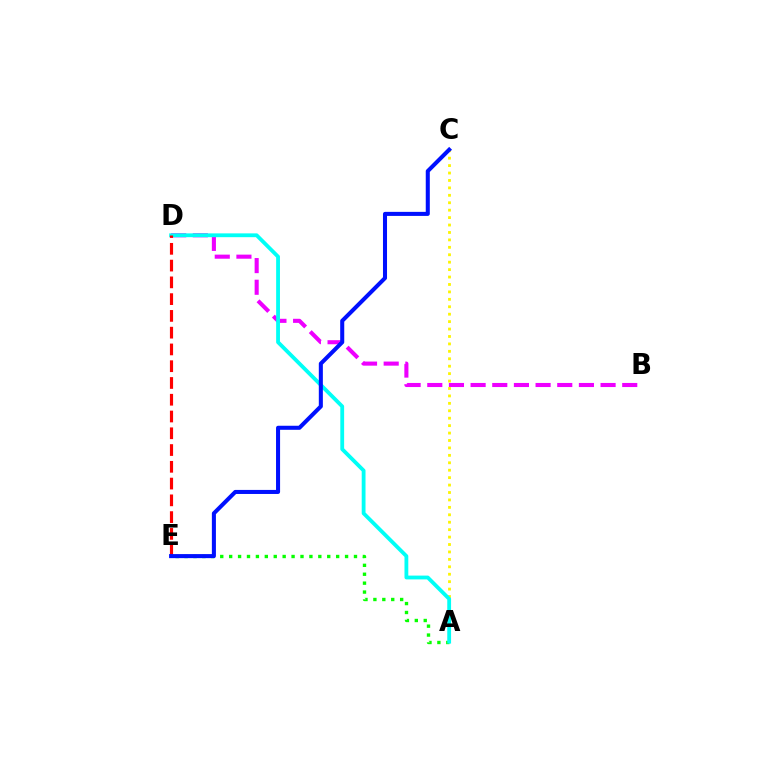{('B', 'D'): [{'color': '#ee00ff', 'line_style': 'dashed', 'thickness': 2.94}], ('A', 'E'): [{'color': '#08ff00', 'line_style': 'dotted', 'thickness': 2.42}], ('A', 'C'): [{'color': '#fcf500', 'line_style': 'dotted', 'thickness': 2.02}], ('A', 'D'): [{'color': '#00fff6', 'line_style': 'solid', 'thickness': 2.75}], ('D', 'E'): [{'color': '#ff0000', 'line_style': 'dashed', 'thickness': 2.28}], ('C', 'E'): [{'color': '#0010ff', 'line_style': 'solid', 'thickness': 2.91}]}